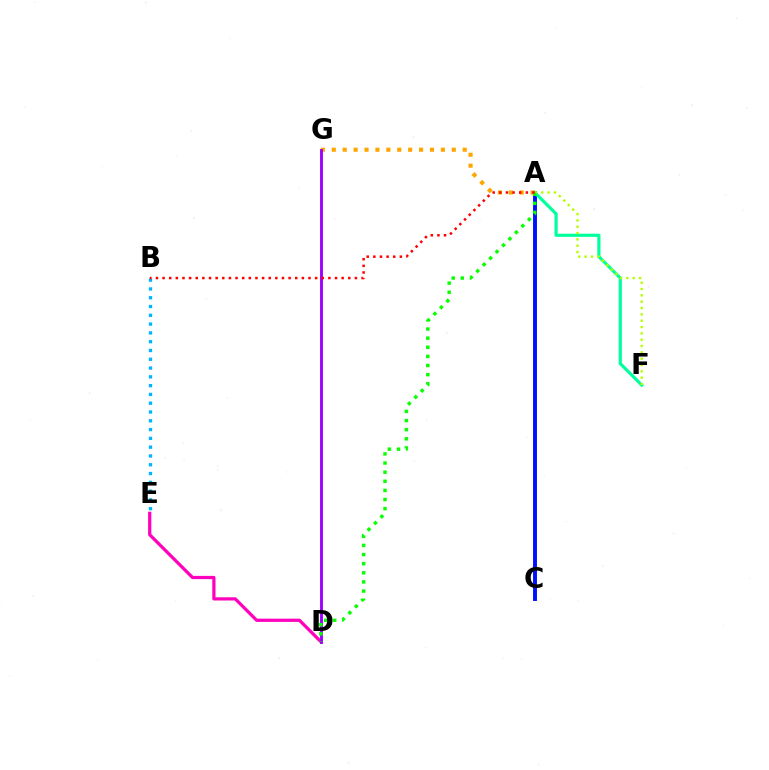{('D', 'E'): [{'color': '#ff00bd', 'line_style': 'solid', 'thickness': 2.32}], ('A', 'C'): [{'color': '#0010ff', 'line_style': 'solid', 'thickness': 2.82}], ('B', 'E'): [{'color': '#00b5ff', 'line_style': 'dotted', 'thickness': 2.39}], ('A', 'F'): [{'color': '#00ff9d', 'line_style': 'solid', 'thickness': 2.28}, {'color': '#b3ff00', 'line_style': 'dotted', 'thickness': 1.72}], ('A', 'G'): [{'color': '#ffa500', 'line_style': 'dotted', 'thickness': 2.96}], ('D', 'G'): [{'color': '#9b00ff', 'line_style': 'solid', 'thickness': 2.07}], ('A', 'D'): [{'color': '#08ff00', 'line_style': 'dotted', 'thickness': 2.48}], ('A', 'B'): [{'color': '#ff0000', 'line_style': 'dotted', 'thickness': 1.8}]}